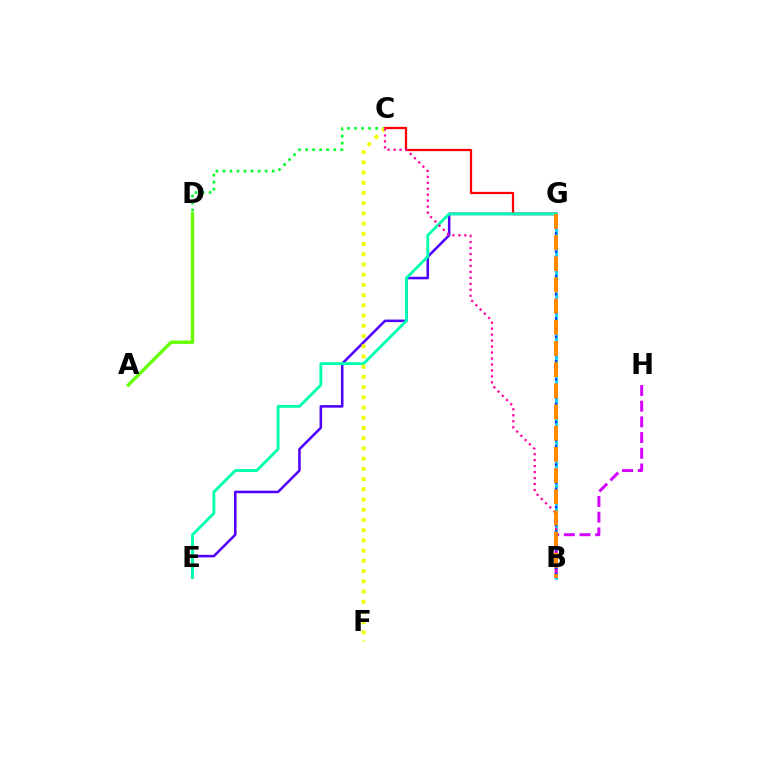{('B', 'G'): [{'color': '#00c7ff', 'line_style': 'solid', 'thickness': 1.93}, {'color': '#003fff', 'line_style': 'dotted', 'thickness': 1.65}, {'color': '#ff8800', 'line_style': 'dashed', 'thickness': 2.88}], ('C', 'D'): [{'color': '#00ff27', 'line_style': 'dotted', 'thickness': 1.91}], ('E', 'G'): [{'color': '#4f00ff', 'line_style': 'solid', 'thickness': 1.83}, {'color': '#00ffaf', 'line_style': 'solid', 'thickness': 2.05}], ('C', 'G'): [{'color': '#ff0000', 'line_style': 'solid', 'thickness': 1.63}], ('C', 'F'): [{'color': '#eeff00', 'line_style': 'dotted', 'thickness': 2.78}], ('B', 'H'): [{'color': '#d600ff', 'line_style': 'dashed', 'thickness': 2.13}], ('B', 'C'): [{'color': '#ff00a0', 'line_style': 'dotted', 'thickness': 1.62}], ('A', 'D'): [{'color': '#66ff00', 'line_style': 'solid', 'thickness': 2.44}]}